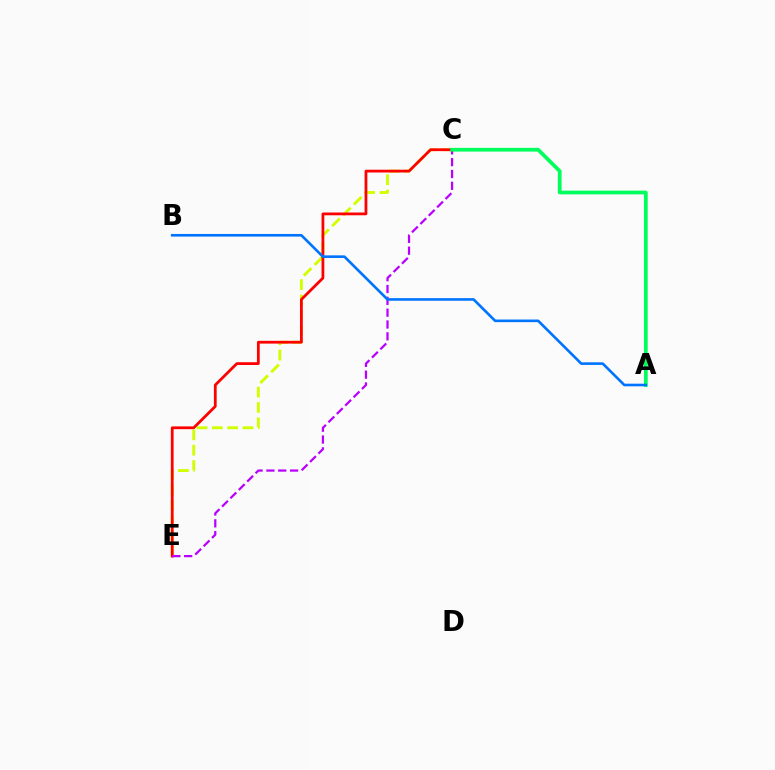{('C', 'E'): [{'color': '#d1ff00', 'line_style': 'dashed', 'thickness': 2.08}, {'color': '#ff0000', 'line_style': 'solid', 'thickness': 2.0}, {'color': '#b900ff', 'line_style': 'dashed', 'thickness': 1.61}], ('A', 'C'): [{'color': '#00ff5c', 'line_style': 'solid', 'thickness': 2.69}], ('A', 'B'): [{'color': '#0074ff', 'line_style': 'solid', 'thickness': 1.89}]}